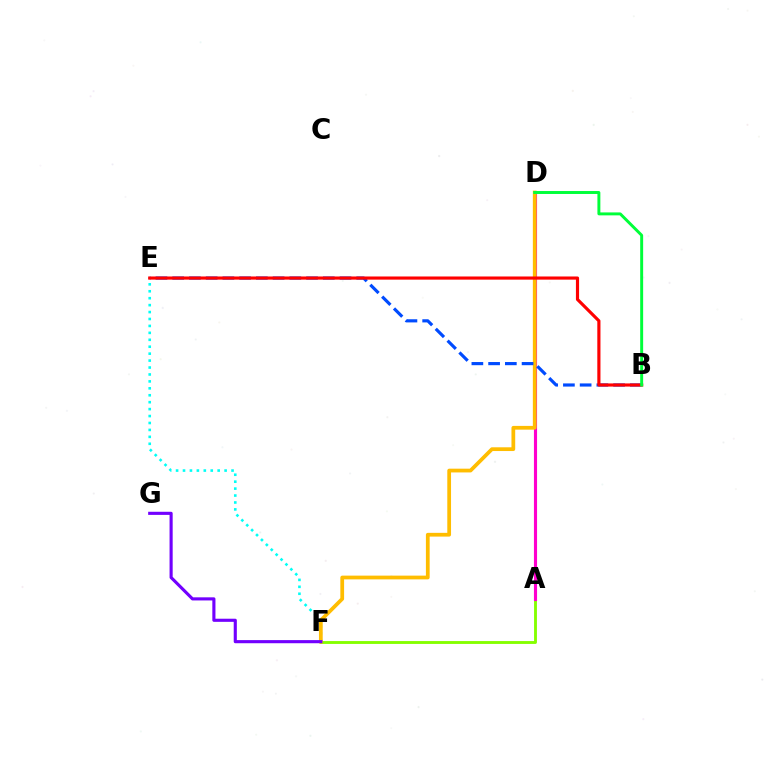{('A', 'F'): [{'color': '#84ff00', 'line_style': 'solid', 'thickness': 2.07}], ('E', 'F'): [{'color': '#00fff6', 'line_style': 'dotted', 'thickness': 1.88}], ('A', 'D'): [{'color': '#ff00cf', 'line_style': 'solid', 'thickness': 2.25}], ('D', 'F'): [{'color': '#ffbd00', 'line_style': 'solid', 'thickness': 2.7}], ('B', 'E'): [{'color': '#004bff', 'line_style': 'dashed', 'thickness': 2.27}, {'color': '#ff0000', 'line_style': 'solid', 'thickness': 2.27}], ('F', 'G'): [{'color': '#7200ff', 'line_style': 'solid', 'thickness': 2.25}], ('B', 'D'): [{'color': '#00ff39', 'line_style': 'solid', 'thickness': 2.12}]}